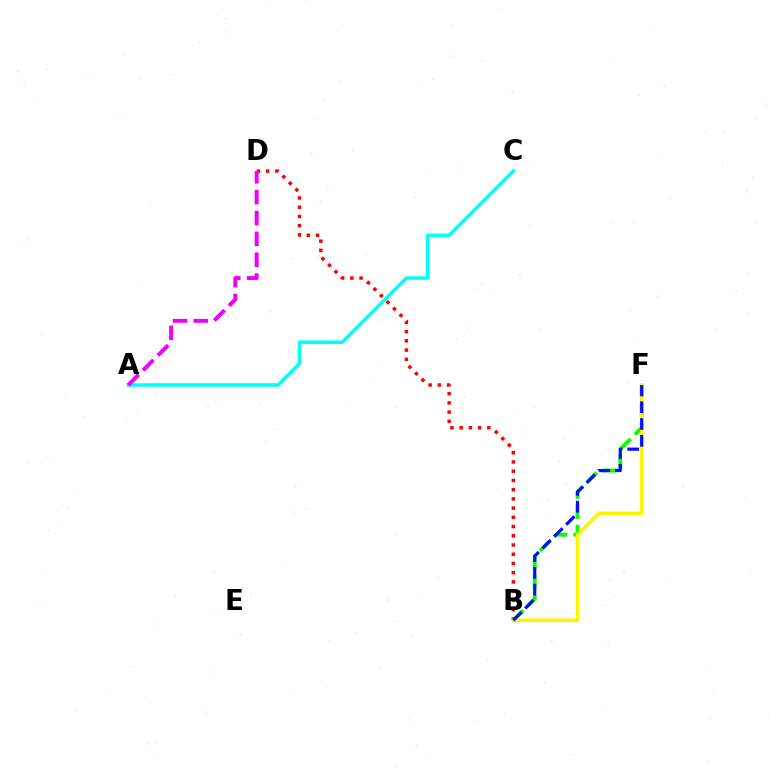{('B', 'D'): [{'color': '#ff0000', 'line_style': 'dotted', 'thickness': 2.51}], ('B', 'F'): [{'color': '#08ff00', 'line_style': 'dashed', 'thickness': 2.73}, {'color': '#fcf500', 'line_style': 'solid', 'thickness': 2.55}, {'color': '#0010ff', 'line_style': 'dashed', 'thickness': 2.28}], ('A', 'C'): [{'color': '#00fff6', 'line_style': 'solid', 'thickness': 2.51}], ('A', 'D'): [{'color': '#ee00ff', 'line_style': 'dashed', 'thickness': 2.84}]}